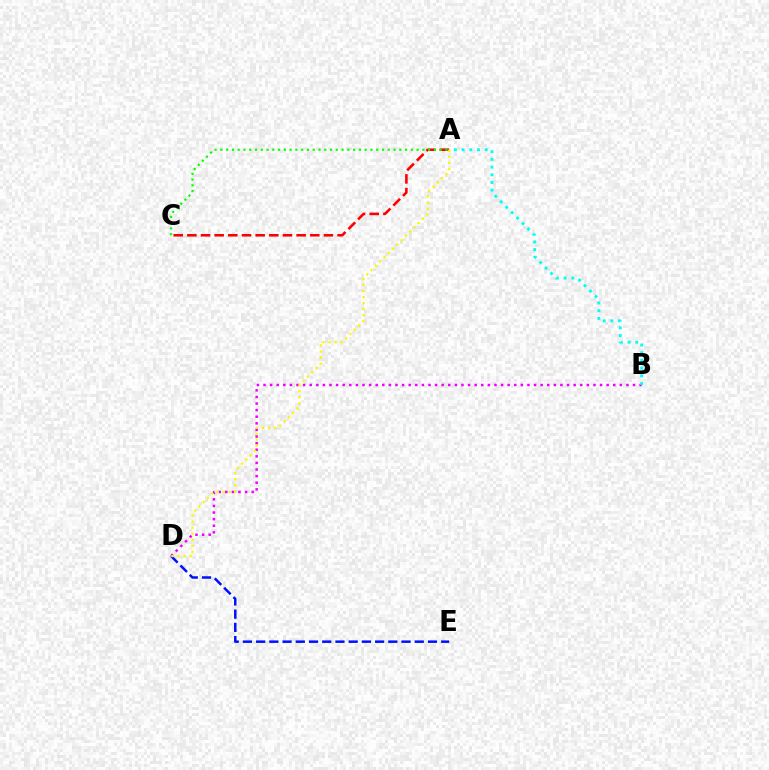{('D', 'E'): [{'color': '#0010ff', 'line_style': 'dashed', 'thickness': 1.8}], ('A', 'C'): [{'color': '#ff0000', 'line_style': 'dashed', 'thickness': 1.86}, {'color': '#08ff00', 'line_style': 'dotted', 'thickness': 1.57}], ('B', 'D'): [{'color': '#ee00ff', 'line_style': 'dotted', 'thickness': 1.79}], ('A', 'B'): [{'color': '#00fff6', 'line_style': 'dotted', 'thickness': 2.09}], ('A', 'D'): [{'color': '#fcf500', 'line_style': 'dotted', 'thickness': 1.65}]}